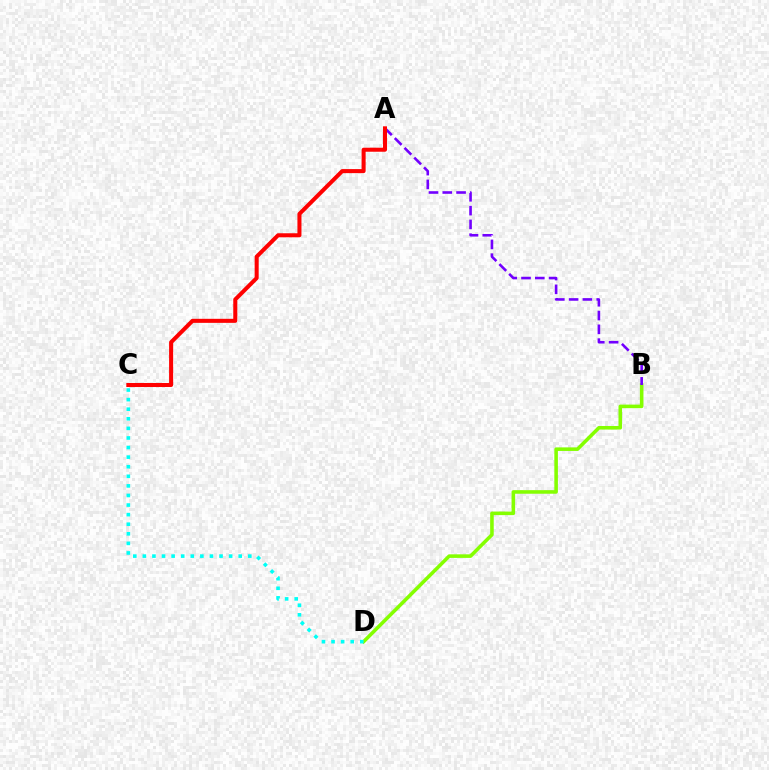{('B', 'D'): [{'color': '#84ff00', 'line_style': 'solid', 'thickness': 2.57}], ('A', 'B'): [{'color': '#7200ff', 'line_style': 'dashed', 'thickness': 1.87}], ('A', 'C'): [{'color': '#ff0000', 'line_style': 'solid', 'thickness': 2.9}], ('C', 'D'): [{'color': '#00fff6', 'line_style': 'dotted', 'thickness': 2.6}]}